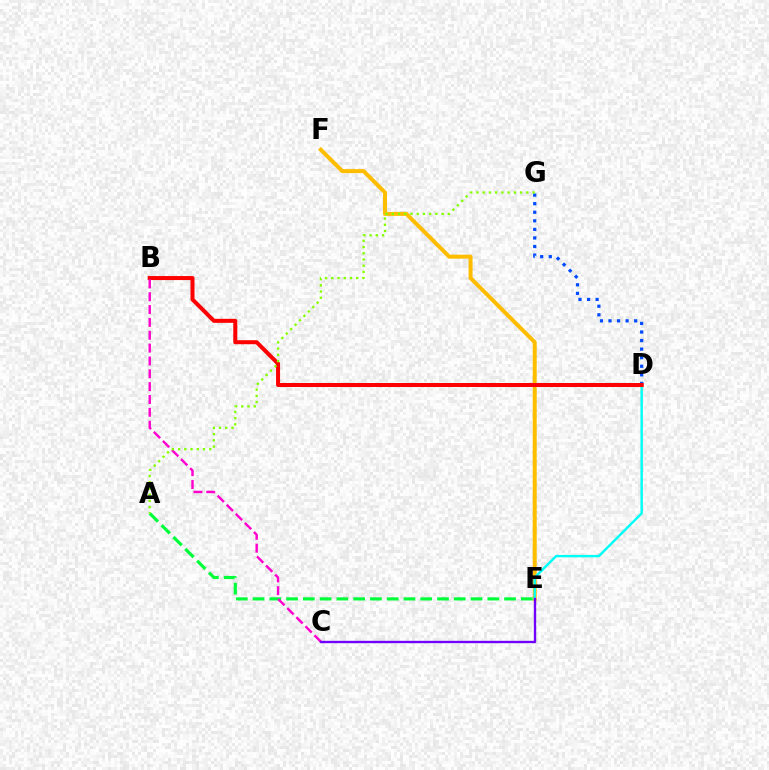{('E', 'F'): [{'color': '#ffbd00', 'line_style': 'solid', 'thickness': 2.88}], ('A', 'E'): [{'color': '#00ff39', 'line_style': 'dashed', 'thickness': 2.28}], ('D', 'E'): [{'color': '#00fff6', 'line_style': 'solid', 'thickness': 1.75}], ('D', 'G'): [{'color': '#004bff', 'line_style': 'dotted', 'thickness': 2.33}], ('B', 'D'): [{'color': '#ff0000', 'line_style': 'solid', 'thickness': 2.89}], ('B', 'C'): [{'color': '#ff00cf', 'line_style': 'dashed', 'thickness': 1.74}], ('C', 'E'): [{'color': '#7200ff', 'line_style': 'solid', 'thickness': 1.69}], ('A', 'G'): [{'color': '#84ff00', 'line_style': 'dotted', 'thickness': 1.69}]}